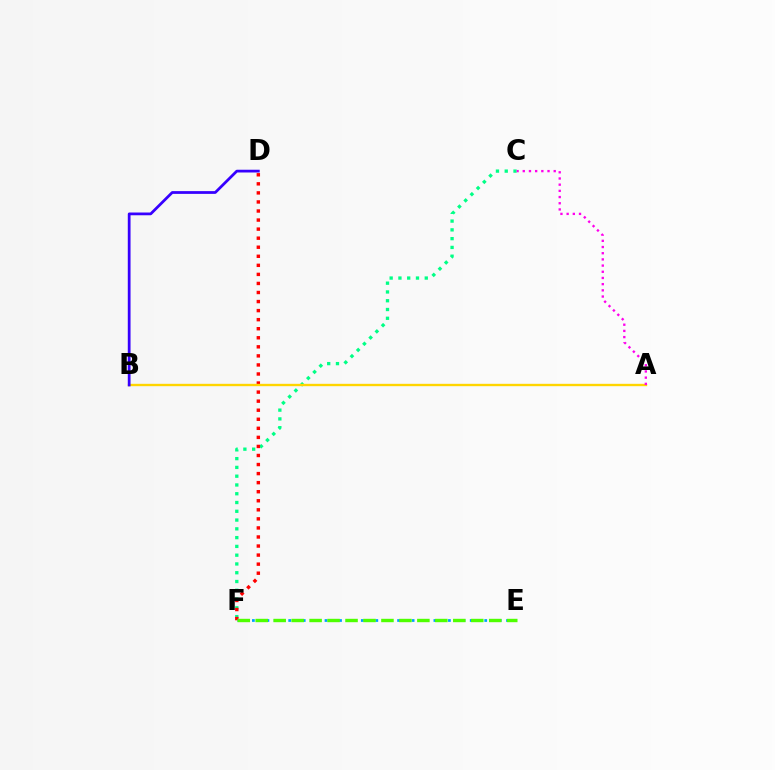{('C', 'F'): [{'color': '#00ff86', 'line_style': 'dotted', 'thickness': 2.38}], ('D', 'F'): [{'color': '#ff0000', 'line_style': 'dotted', 'thickness': 2.46}], ('E', 'F'): [{'color': '#009eff', 'line_style': 'dotted', 'thickness': 1.97}, {'color': '#4fff00', 'line_style': 'dashed', 'thickness': 2.44}], ('A', 'B'): [{'color': '#ffd500', 'line_style': 'solid', 'thickness': 1.7}], ('A', 'C'): [{'color': '#ff00ed', 'line_style': 'dotted', 'thickness': 1.68}], ('B', 'D'): [{'color': '#3700ff', 'line_style': 'solid', 'thickness': 1.98}]}